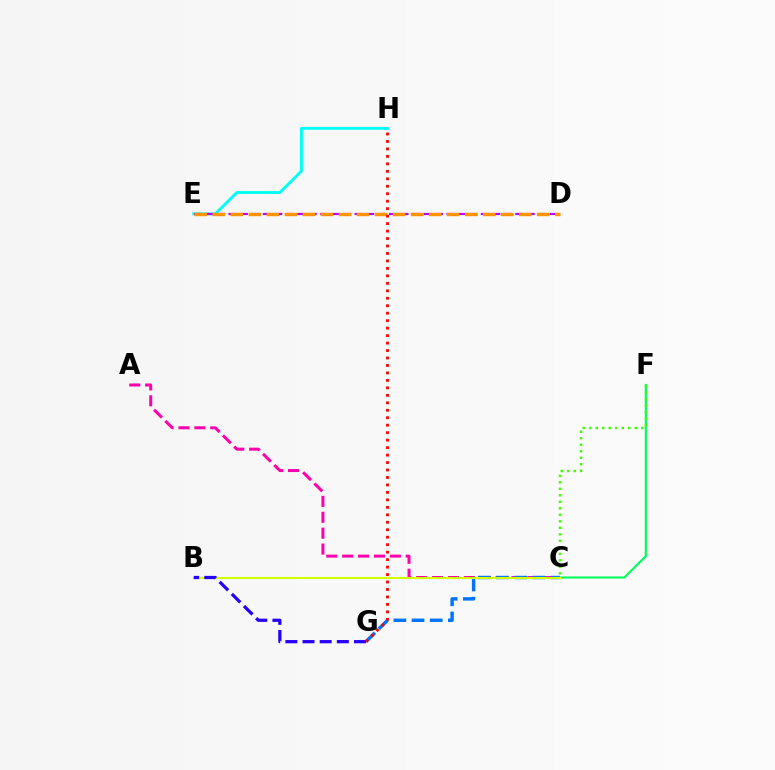{('C', 'F'): [{'color': '#00ff5c', 'line_style': 'solid', 'thickness': 1.55}, {'color': '#3dff00', 'line_style': 'dotted', 'thickness': 1.77}], ('E', 'H'): [{'color': '#00fff6', 'line_style': 'solid', 'thickness': 2.07}], ('D', 'E'): [{'color': '#b900ff', 'line_style': 'dashed', 'thickness': 1.56}, {'color': '#ff9400', 'line_style': 'dashed', 'thickness': 2.45}], ('A', 'C'): [{'color': '#ff00ac', 'line_style': 'dashed', 'thickness': 2.16}], ('C', 'G'): [{'color': '#0074ff', 'line_style': 'dashed', 'thickness': 2.47}], ('B', 'C'): [{'color': '#d1ff00', 'line_style': 'solid', 'thickness': 1.51}], ('G', 'H'): [{'color': '#ff0000', 'line_style': 'dotted', 'thickness': 2.03}], ('B', 'G'): [{'color': '#2500ff', 'line_style': 'dashed', 'thickness': 2.33}]}